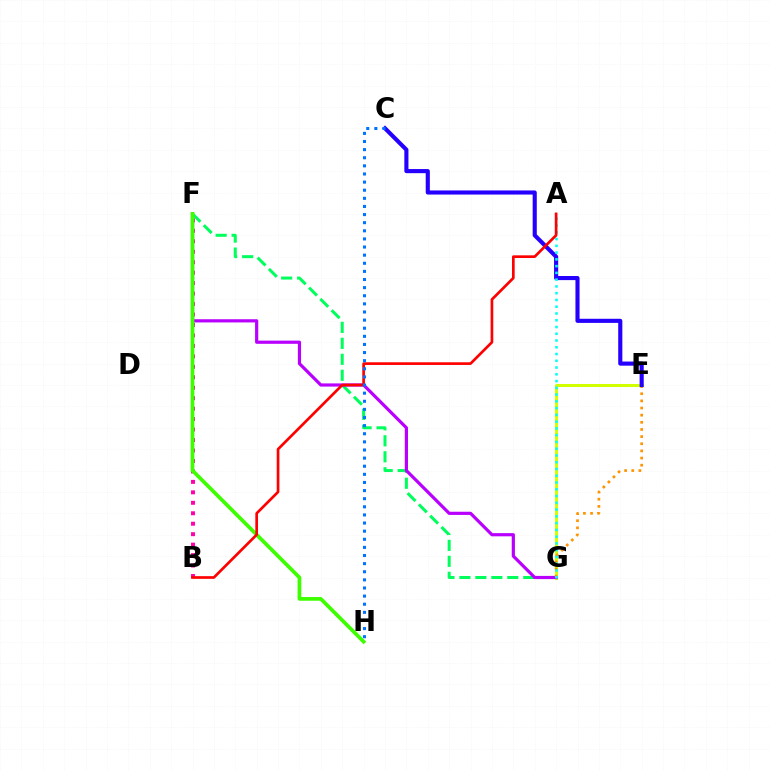{('E', 'G'): [{'color': '#d1ff00', 'line_style': 'solid', 'thickness': 2.17}, {'color': '#ff9400', 'line_style': 'dotted', 'thickness': 1.94}], ('F', 'G'): [{'color': '#00ff5c', 'line_style': 'dashed', 'thickness': 2.17}, {'color': '#b900ff', 'line_style': 'solid', 'thickness': 2.3}], ('B', 'F'): [{'color': '#ff00ac', 'line_style': 'dotted', 'thickness': 2.84}], ('F', 'H'): [{'color': '#3dff00', 'line_style': 'solid', 'thickness': 2.67}], ('C', 'E'): [{'color': '#2500ff', 'line_style': 'solid', 'thickness': 2.97}], ('A', 'G'): [{'color': '#00fff6', 'line_style': 'dotted', 'thickness': 1.84}], ('A', 'B'): [{'color': '#ff0000', 'line_style': 'solid', 'thickness': 1.93}], ('C', 'H'): [{'color': '#0074ff', 'line_style': 'dotted', 'thickness': 2.21}]}